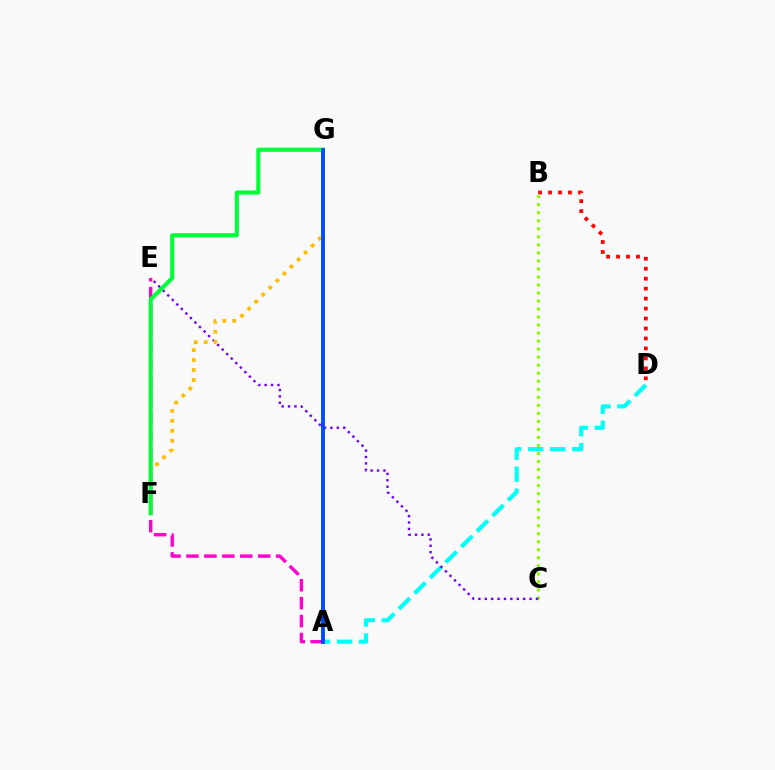{('A', 'D'): [{'color': '#00fff6', 'line_style': 'dashed', 'thickness': 2.99}], ('A', 'E'): [{'color': '#ff00cf', 'line_style': 'dashed', 'thickness': 2.44}], ('B', 'C'): [{'color': '#84ff00', 'line_style': 'dotted', 'thickness': 2.18}], ('C', 'E'): [{'color': '#7200ff', 'line_style': 'dotted', 'thickness': 1.74}], ('F', 'G'): [{'color': '#ffbd00', 'line_style': 'dotted', 'thickness': 2.71}, {'color': '#00ff39', 'line_style': 'solid', 'thickness': 2.97}], ('B', 'D'): [{'color': '#ff0000', 'line_style': 'dotted', 'thickness': 2.71}], ('A', 'G'): [{'color': '#004bff', 'line_style': 'solid', 'thickness': 2.81}]}